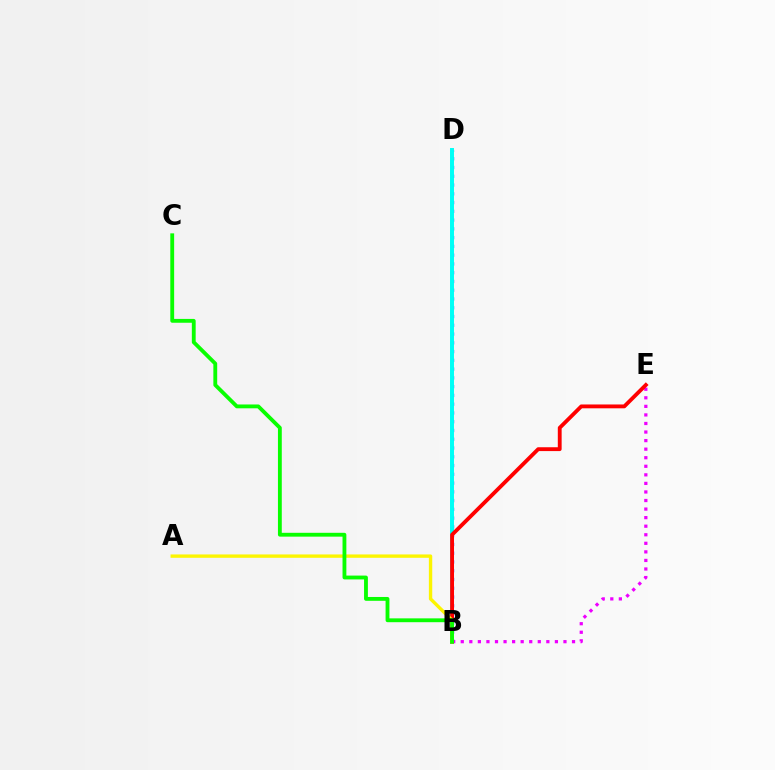{('B', 'D'): [{'color': '#0010ff', 'line_style': 'dotted', 'thickness': 2.38}, {'color': '#00fff6', 'line_style': 'solid', 'thickness': 2.85}], ('B', 'E'): [{'color': '#ee00ff', 'line_style': 'dotted', 'thickness': 2.33}, {'color': '#ff0000', 'line_style': 'solid', 'thickness': 2.76}], ('A', 'B'): [{'color': '#fcf500', 'line_style': 'solid', 'thickness': 2.42}], ('B', 'C'): [{'color': '#08ff00', 'line_style': 'solid', 'thickness': 2.76}]}